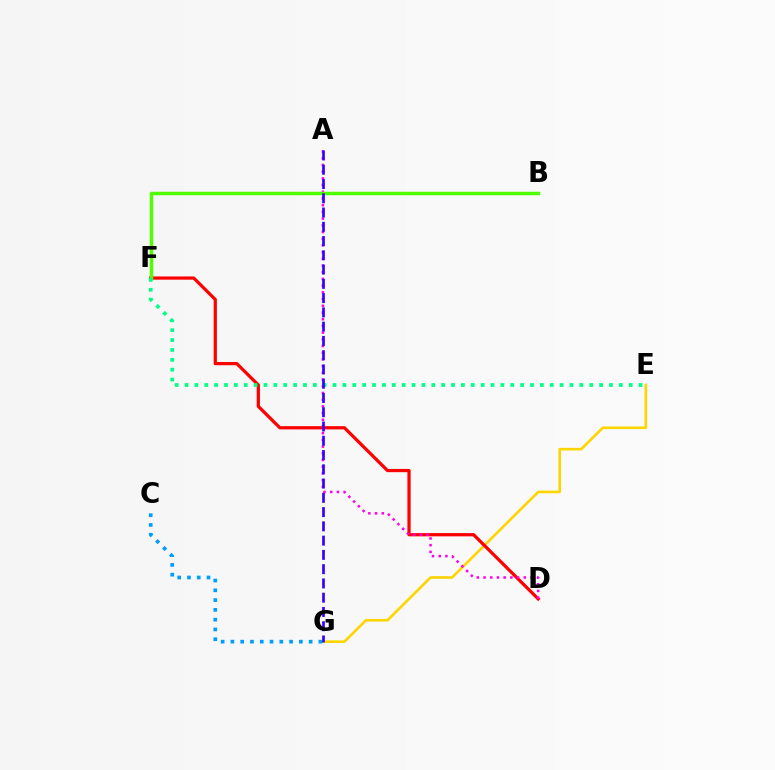{('E', 'G'): [{'color': '#ffd500', 'line_style': 'solid', 'thickness': 1.89}], ('D', 'F'): [{'color': '#ff0000', 'line_style': 'solid', 'thickness': 2.33}], ('A', 'D'): [{'color': '#ff00ed', 'line_style': 'dotted', 'thickness': 1.82}], ('B', 'F'): [{'color': '#4fff00', 'line_style': 'solid', 'thickness': 2.49}], ('C', 'G'): [{'color': '#009eff', 'line_style': 'dotted', 'thickness': 2.66}], ('E', 'F'): [{'color': '#00ff86', 'line_style': 'dotted', 'thickness': 2.68}], ('A', 'G'): [{'color': '#3700ff', 'line_style': 'dashed', 'thickness': 1.94}]}